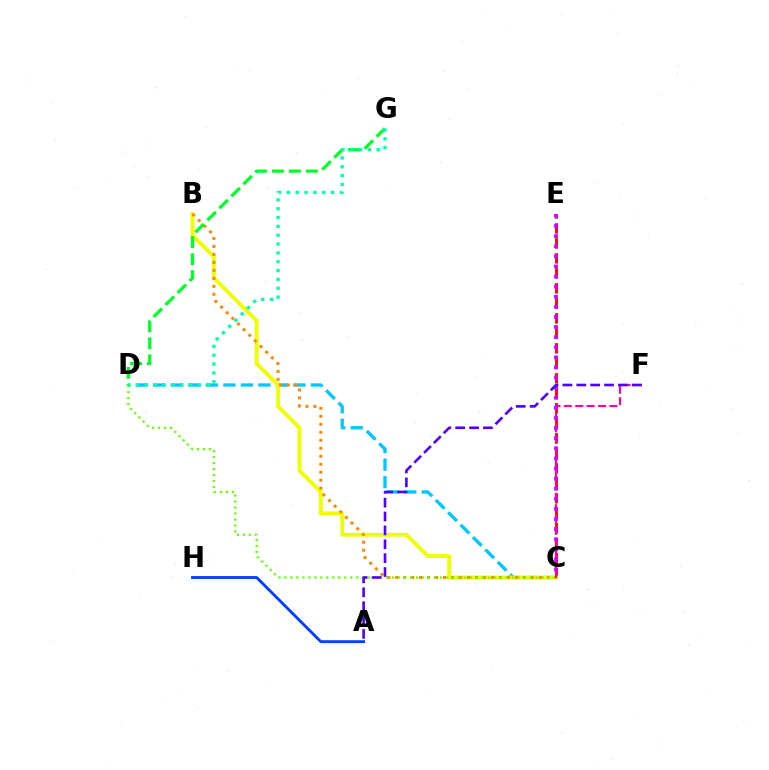{('C', 'E'): [{'color': '#ff0000', 'line_style': 'dashed', 'thickness': 2.04}, {'color': '#d600ff', 'line_style': 'dotted', 'thickness': 2.75}], ('C', 'D'): [{'color': '#00c7ff', 'line_style': 'dashed', 'thickness': 2.38}, {'color': '#66ff00', 'line_style': 'dotted', 'thickness': 1.62}], ('B', 'C'): [{'color': '#eeff00', 'line_style': 'solid', 'thickness': 2.77}, {'color': '#ff8800', 'line_style': 'dotted', 'thickness': 2.17}], ('A', 'H'): [{'color': '#003fff', 'line_style': 'solid', 'thickness': 2.06}], ('C', 'F'): [{'color': '#ff00a0', 'line_style': 'dashed', 'thickness': 1.55}], ('A', 'F'): [{'color': '#4f00ff', 'line_style': 'dashed', 'thickness': 1.89}], ('D', 'G'): [{'color': '#00ff27', 'line_style': 'dashed', 'thickness': 2.31}, {'color': '#00ffaf', 'line_style': 'dotted', 'thickness': 2.4}]}